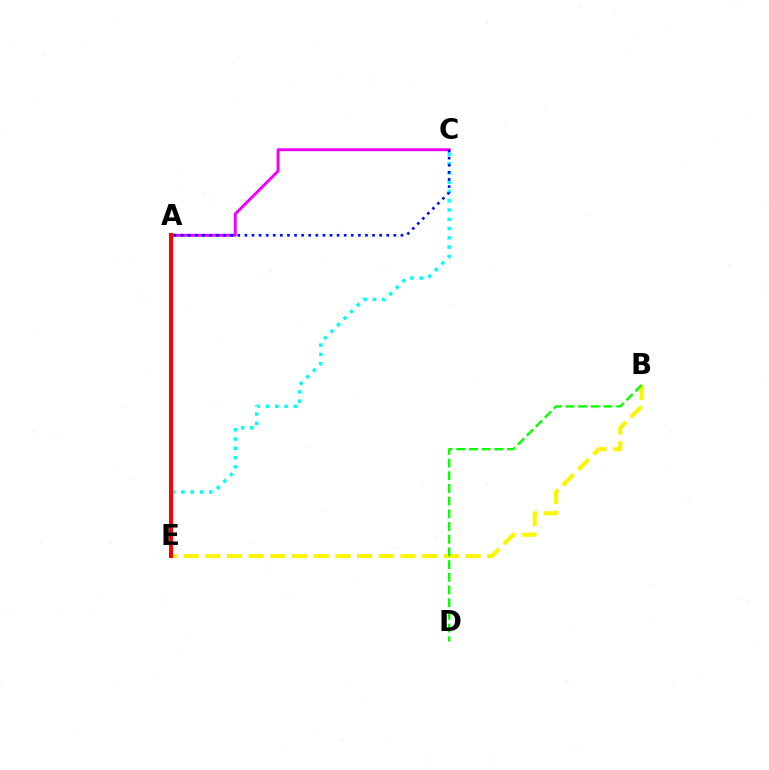{('A', 'C'): [{'color': '#ee00ff', 'line_style': 'solid', 'thickness': 2.1}, {'color': '#0010ff', 'line_style': 'dotted', 'thickness': 1.93}], ('B', 'E'): [{'color': '#fcf500', 'line_style': 'dashed', 'thickness': 2.95}], ('C', 'E'): [{'color': '#00fff6', 'line_style': 'dotted', 'thickness': 2.52}], ('A', 'E'): [{'color': '#ff0000', 'line_style': 'solid', 'thickness': 2.9}], ('B', 'D'): [{'color': '#08ff00', 'line_style': 'dashed', 'thickness': 1.72}]}